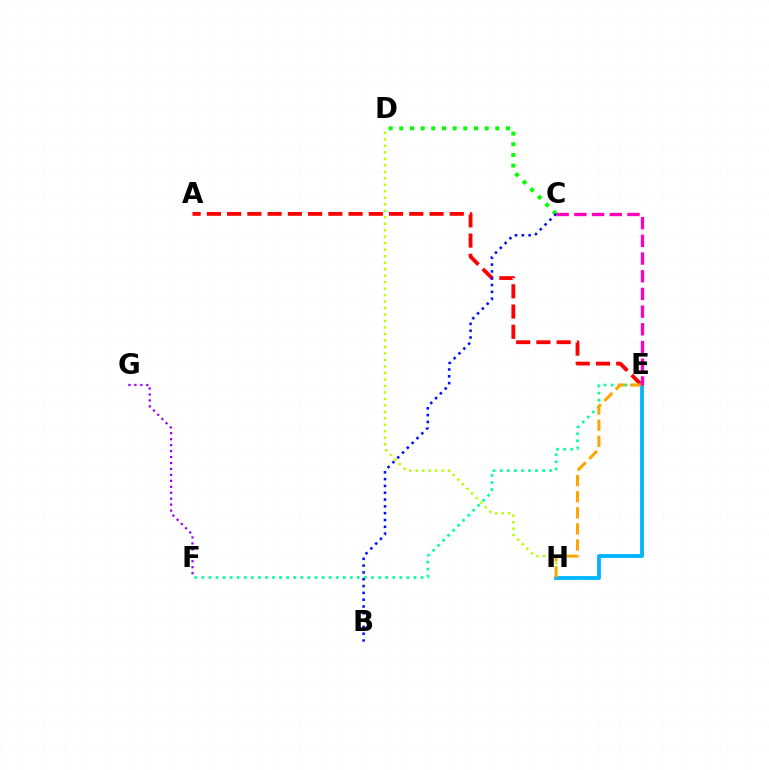{('A', 'E'): [{'color': '#ff0000', 'line_style': 'dashed', 'thickness': 2.75}], ('E', 'F'): [{'color': '#00ff9d', 'line_style': 'dotted', 'thickness': 1.92}], ('D', 'H'): [{'color': '#b3ff00', 'line_style': 'dotted', 'thickness': 1.76}], ('C', 'D'): [{'color': '#08ff00', 'line_style': 'dotted', 'thickness': 2.9}], ('B', 'C'): [{'color': '#0010ff', 'line_style': 'dotted', 'thickness': 1.85}], ('F', 'G'): [{'color': '#9b00ff', 'line_style': 'dotted', 'thickness': 1.62}], ('E', 'H'): [{'color': '#00b5ff', 'line_style': 'solid', 'thickness': 2.75}, {'color': '#ffa500', 'line_style': 'dashed', 'thickness': 2.19}], ('C', 'E'): [{'color': '#ff00bd', 'line_style': 'dashed', 'thickness': 2.4}]}